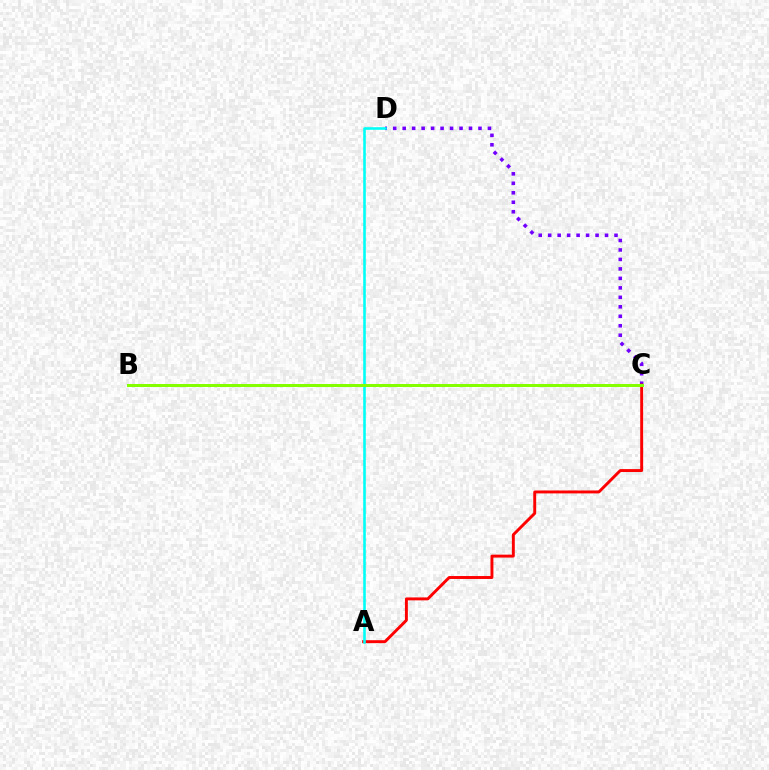{('C', 'D'): [{'color': '#7200ff', 'line_style': 'dotted', 'thickness': 2.57}], ('A', 'C'): [{'color': '#ff0000', 'line_style': 'solid', 'thickness': 2.11}], ('A', 'D'): [{'color': '#00fff6', 'line_style': 'solid', 'thickness': 1.87}], ('B', 'C'): [{'color': '#84ff00', 'line_style': 'solid', 'thickness': 2.16}]}